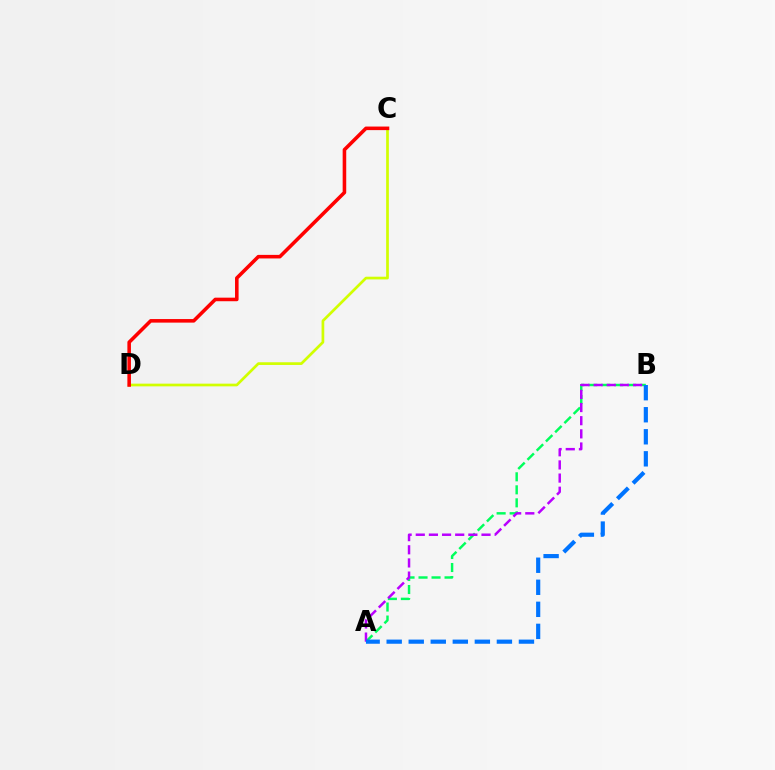{('C', 'D'): [{'color': '#d1ff00', 'line_style': 'solid', 'thickness': 1.95}, {'color': '#ff0000', 'line_style': 'solid', 'thickness': 2.57}], ('A', 'B'): [{'color': '#00ff5c', 'line_style': 'dashed', 'thickness': 1.77}, {'color': '#b900ff', 'line_style': 'dashed', 'thickness': 1.79}, {'color': '#0074ff', 'line_style': 'dashed', 'thickness': 2.99}]}